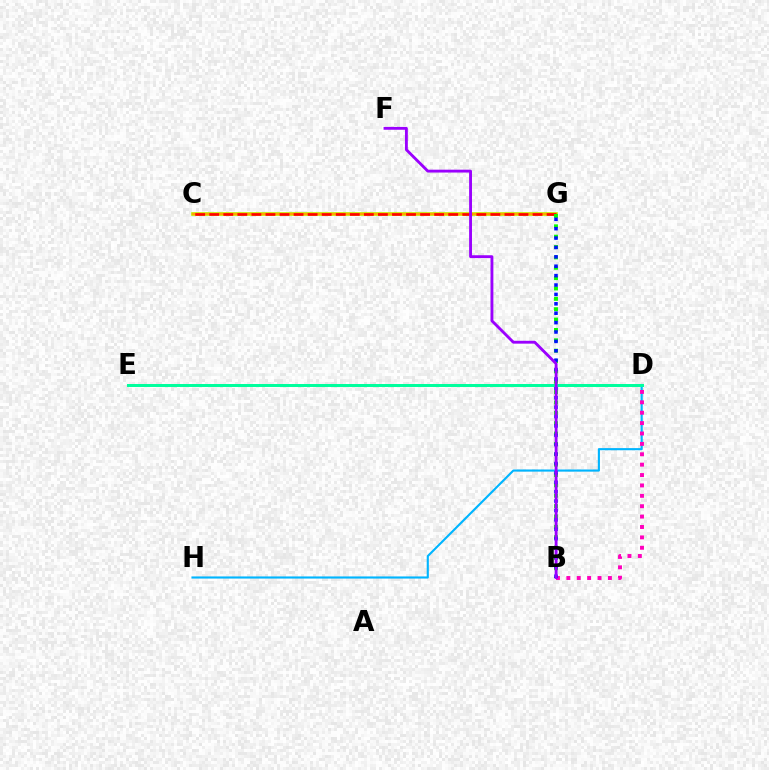{('C', 'G'): [{'color': '#b3ff00', 'line_style': 'solid', 'thickness': 2.62}, {'color': '#ffa500', 'line_style': 'solid', 'thickness': 1.78}, {'color': '#ff0000', 'line_style': 'dashed', 'thickness': 1.91}], ('D', 'H'): [{'color': '#00b5ff', 'line_style': 'solid', 'thickness': 1.53}], ('B', 'D'): [{'color': '#ff00bd', 'line_style': 'dotted', 'thickness': 2.82}], ('B', 'G'): [{'color': '#08ff00', 'line_style': 'dotted', 'thickness': 2.82}, {'color': '#0010ff', 'line_style': 'dotted', 'thickness': 2.55}], ('D', 'E'): [{'color': '#00ff9d', 'line_style': 'solid', 'thickness': 2.14}], ('B', 'F'): [{'color': '#9b00ff', 'line_style': 'solid', 'thickness': 2.06}]}